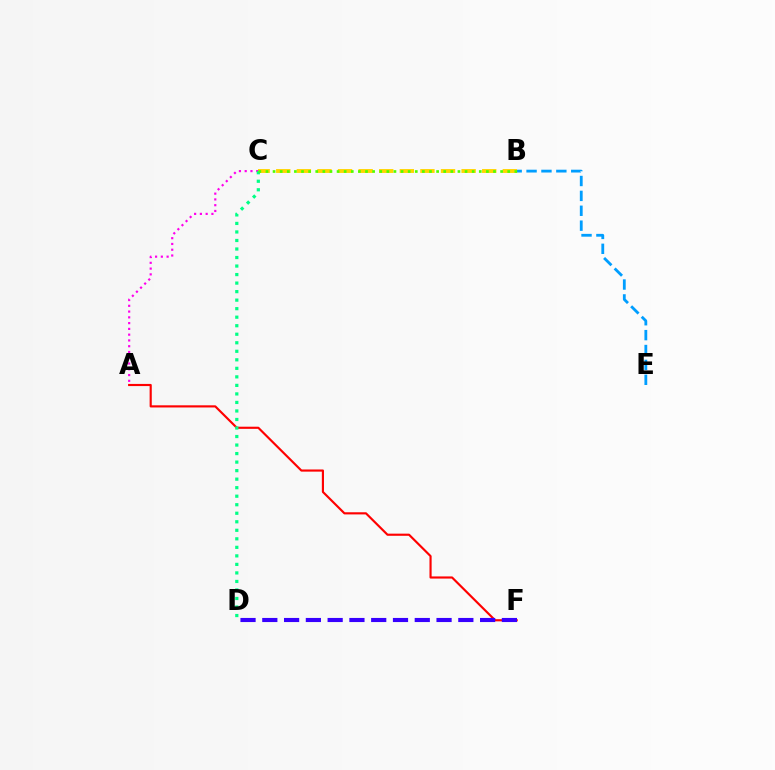{('B', 'E'): [{'color': '#009eff', 'line_style': 'dashed', 'thickness': 2.02}], ('B', 'C'): [{'color': '#ffd500', 'line_style': 'dashed', 'thickness': 2.8}, {'color': '#4fff00', 'line_style': 'dotted', 'thickness': 1.93}], ('A', 'F'): [{'color': '#ff0000', 'line_style': 'solid', 'thickness': 1.55}], ('A', 'C'): [{'color': '#ff00ed', 'line_style': 'dotted', 'thickness': 1.57}], ('C', 'D'): [{'color': '#00ff86', 'line_style': 'dotted', 'thickness': 2.32}], ('D', 'F'): [{'color': '#3700ff', 'line_style': 'dashed', 'thickness': 2.96}]}